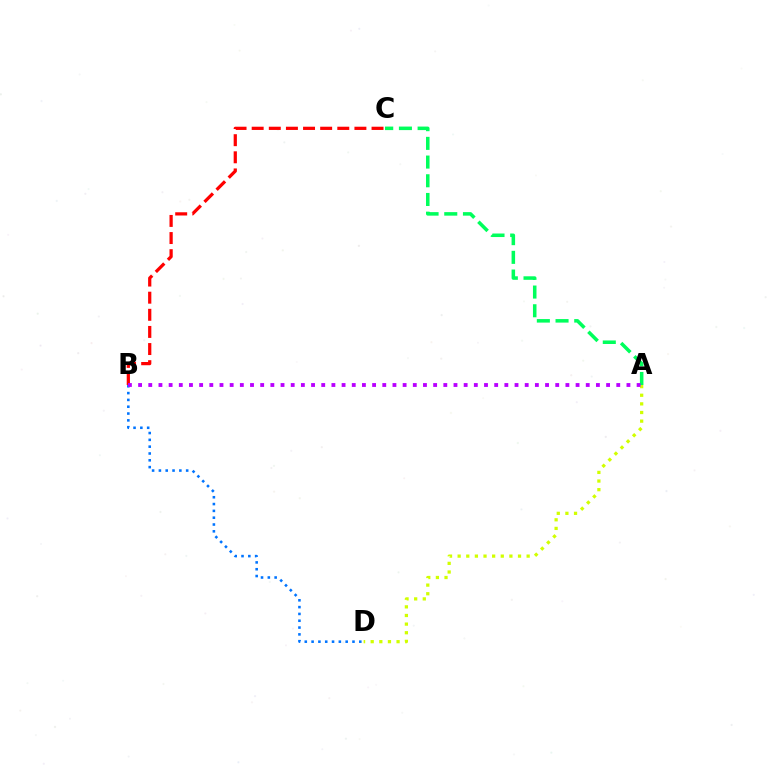{('B', 'C'): [{'color': '#ff0000', 'line_style': 'dashed', 'thickness': 2.33}], ('B', 'D'): [{'color': '#0074ff', 'line_style': 'dotted', 'thickness': 1.85}], ('A', 'C'): [{'color': '#00ff5c', 'line_style': 'dashed', 'thickness': 2.54}], ('A', 'D'): [{'color': '#d1ff00', 'line_style': 'dotted', 'thickness': 2.34}], ('A', 'B'): [{'color': '#b900ff', 'line_style': 'dotted', 'thickness': 2.76}]}